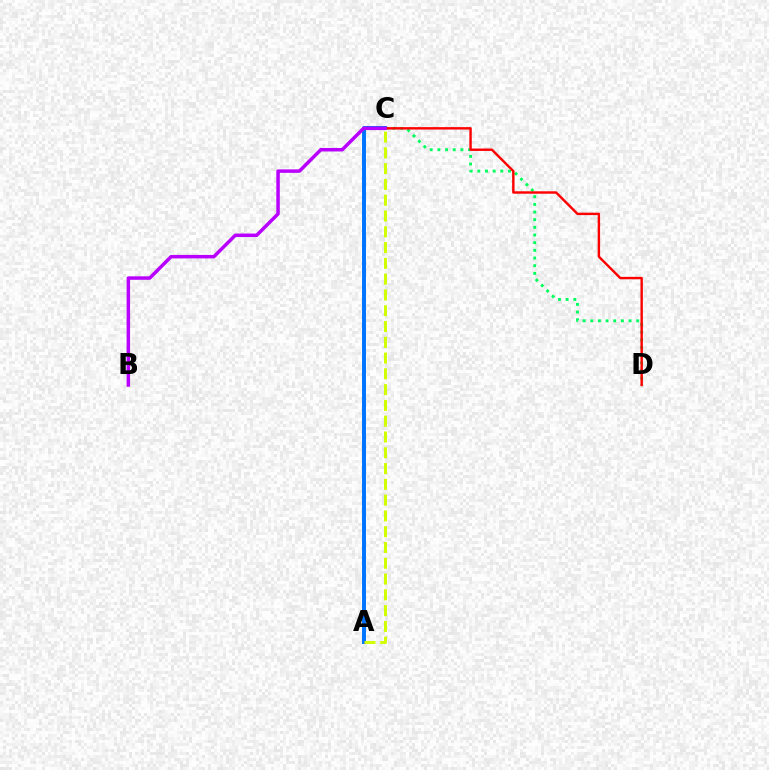{('A', 'C'): [{'color': '#0074ff', 'line_style': 'solid', 'thickness': 2.84}, {'color': '#d1ff00', 'line_style': 'dashed', 'thickness': 2.14}], ('C', 'D'): [{'color': '#00ff5c', 'line_style': 'dotted', 'thickness': 2.08}, {'color': '#ff0000', 'line_style': 'solid', 'thickness': 1.74}], ('B', 'C'): [{'color': '#b900ff', 'line_style': 'solid', 'thickness': 2.51}]}